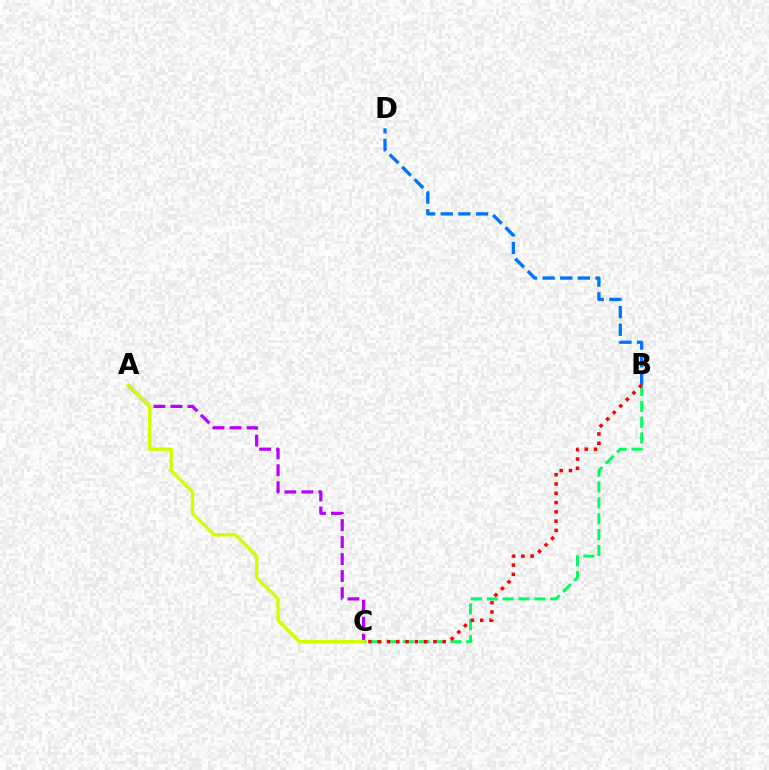{('B', 'C'): [{'color': '#00ff5c', 'line_style': 'dashed', 'thickness': 2.15}, {'color': '#ff0000', 'line_style': 'dotted', 'thickness': 2.52}], ('B', 'D'): [{'color': '#0074ff', 'line_style': 'dashed', 'thickness': 2.39}], ('A', 'C'): [{'color': '#b900ff', 'line_style': 'dashed', 'thickness': 2.31}, {'color': '#d1ff00', 'line_style': 'solid', 'thickness': 2.47}]}